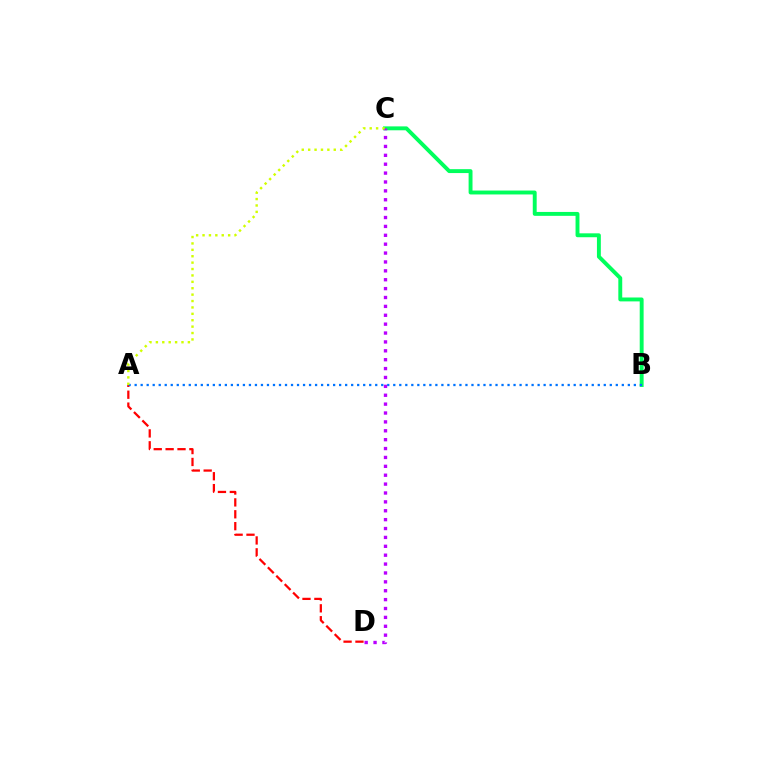{('B', 'C'): [{'color': '#00ff5c', 'line_style': 'solid', 'thickness': 2.81}], ('A', 'D'): [{'color': '#ff0000', 'line_style': 'dashed', 'thickness': 1.61}], ('C', 'D'): [{'color': '#b900ff', 'line_style': 'dotted', 'thickness': 2.41}], ('A', 'B'): [{'color': '#0074ff', 'line_style': 'dotted', 'thickness': 1.63}], ('A', 'C'): [{'color': '#d1ff00', 'line_style': 'dotted', 'thickness': 1.74}]}